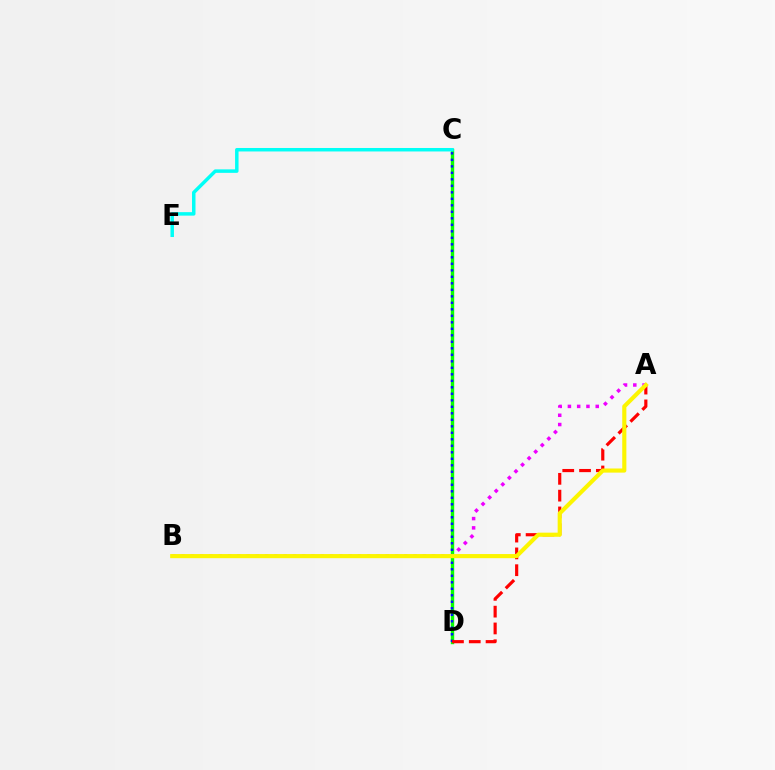{('C', 'D'): [{'color': '#08ff00', 'line_style': 'solid', 'thickness': 2.45}, {'color': '#0010ff', 'line_style': 'dotted', 'thickness': 1.77}], ('C', 'E'): [{'color': '#00fff6', 'line_style': 'solid', 'thickness': 2.5}], ('A', 'D'): [{'color': '#ff0000', 'line_style': 'dashed', 'thickness': 2.28}], ('A', 'B'): [{'color': '#ee00ff', 'line_style': 'dotted', 'thickness': 2.52}, {'color': '#fcf500', 'line_style': 'solid', 'thickness': 2.97}]}